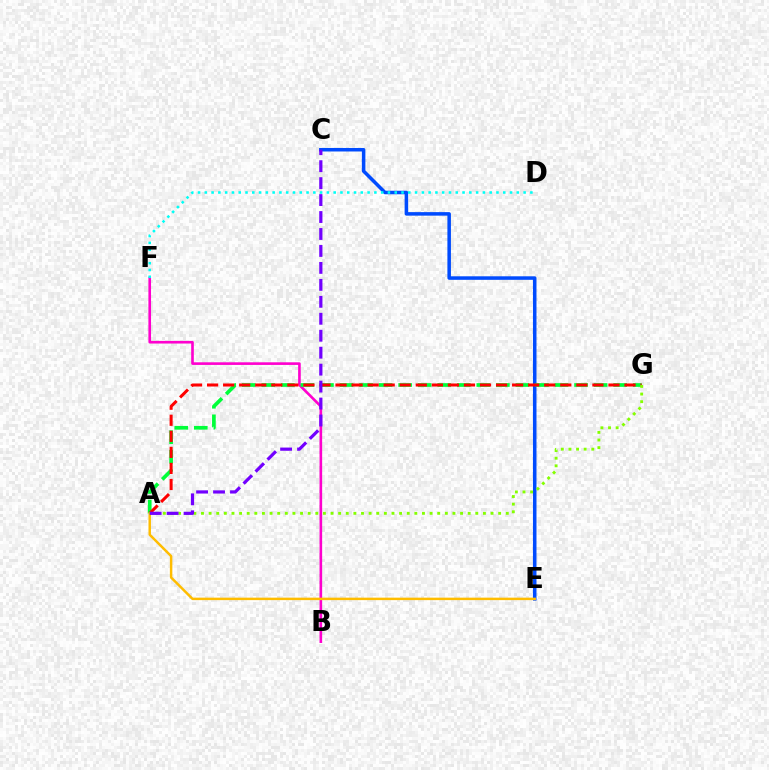{('C', 'E'): [{'color': '#004bff', 'line_style': 'solid', 'thickness': 2.54}], ('B', 'F'): [{'color': '#ff00cf', 'line_style': 'solid', 'thickness': 1.89}], ('A', 'G'): [{'color': '#00ff39', 'line_style': 'dashed', 'thickness': 2.66}, {'color': '#ff0000', 'line_style': 'dashed', 'thickness': 2.18}, {'color': '#84ff00', 'line_style': 'dotted', 'thickness': 2.07}], ('D', 'F'): [{'color': '#00fff6', 'line_style': 'dotted', 'thickness': 1.84}], ('A', 'E'): [{'color': '#ffbd00', 'line_style': 'solid', 'thickness': 1.78}], ('A', 'C'): [{'color': '#7200ff', 'line_style': 'dashed', 'thickness': 2.3}]}